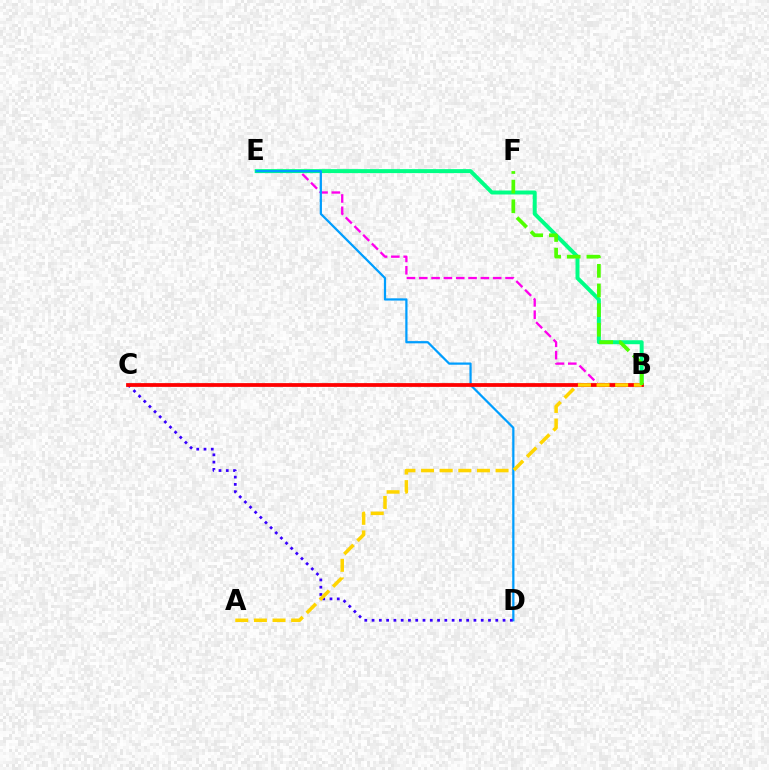{('B', 'E'): [{'color': '#ff00ed', 'line_style': 'dashed', 'thickness': 1.67}, {'color': '#00ff86', 'line_style': 'solid', 'thickness': 2.86}], ('D', 'E'): [{'color': '#009eff', 'line_style': 'solid', 'thickness': 1.61}], ('C', 'D'): [{'color': '#3700ff', 'line_style': 'dotted', 'thickness': 1.98}], ('B', 'C'): [{'color': '#ff0000', 'line_style': 'solid', 'thickness': 2.71}], ('A', 'B'): [{'color': '#ffd500', 'line_style': 'dashed', 'thickness': 2.53}], ('B', 'F'): [{'color': '#4fff00', 'line_style': 'dashed', 'thickness': 2.67}]}